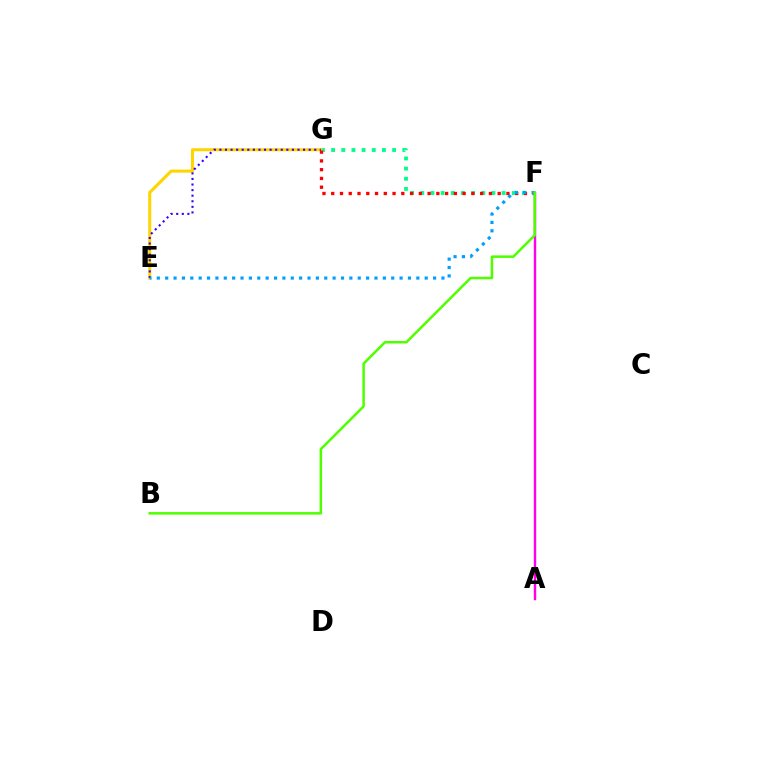{('F', 'G'): [{'color': '#00ff86', 'line_style': 'dotted', 'thickness': 2.76}, {'color': '#ff0000', 'line_style': 'dotted', 'thickness': 2.38}], ('E', 'G'): [{'color': '#ffd500', 'line_style': 'solid', 'thickness': 2.19}, {'color': '#3700ff', 'line_style': 'dotted', 'thickness': 1.52}], ('E', 'F'): [{'color': '#009eff', 'line_style': 'dotted', 'thickness': 2.27}], ('A', 'F'): [{'color': '#ff00ed', 'line_style': 'solid', 'thickness': 1.75}], ('B', 'F'): [{'color': '#4fff00', 'line_style': 'solid', 'thickness': 1.82}]}